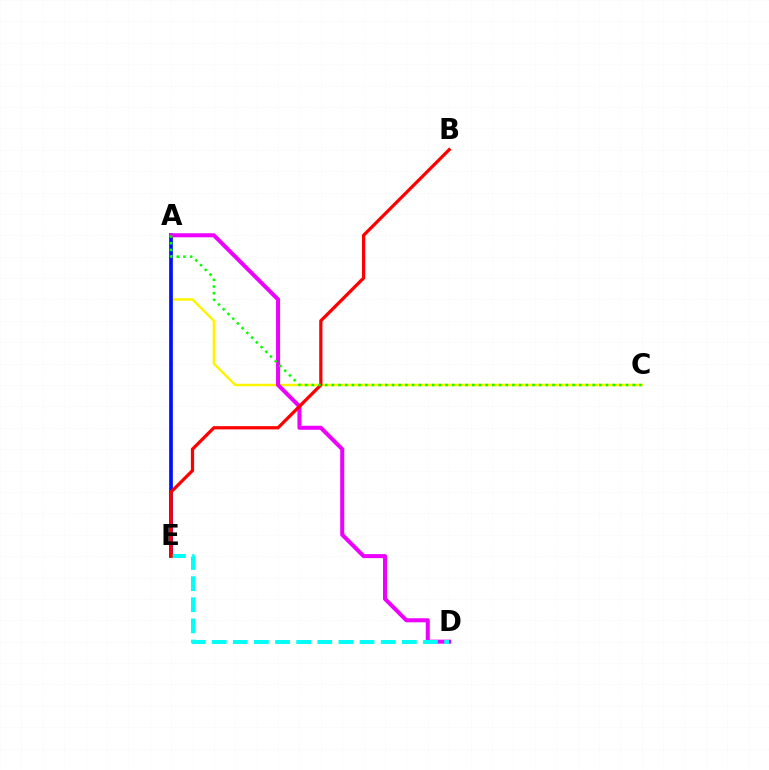{('A', 'C'): [{'color': '#fcf500', 'line_style': 'solid', 'thickness': 1.76}, {'color': '#08ff00', 'line_style': 'dotted', 'thickness': 1.82}], ('A', 'E'): [{'color': '#0010ff', 'line_style': 'solid', 'thickness': 2.67}], ('A', 'D'): [{'color': '#ee00ff', 'line_style': 'solid', 'thickness': 2.9}], ('D', 'E'): [{'color': '#00fff6', 'line_style': 'dashed', 'thickness': 2.87}], ('B', 'E'): [{'color': '#ff0000', 'line_style': 'solid', 'thickness': 2.34}]}